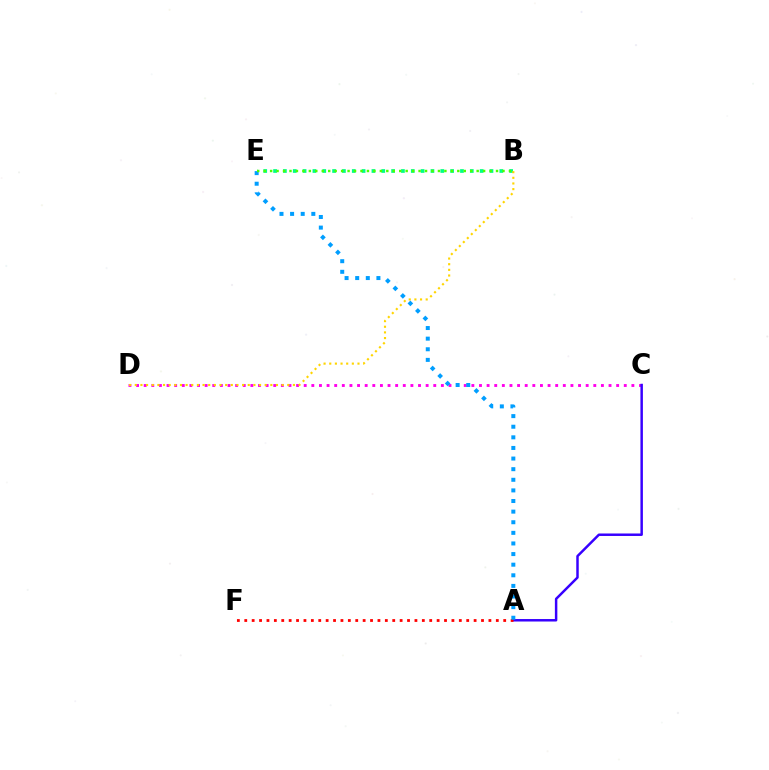{('C', 'D'): [{'color': '#ff00ed', 'line_style': 'dotted', 'thickness': 2.07}], ('A', 'C'): [{'color': '#3700ff', 'line_style': 'solid', 'thickness': 1.78}], ('A', 'F'): [{'color': '#ff0000', 'line_style': 'dotted', 'thickness': 2.01}], ('B', 'E'): [{'color': '#00ff86', 'line_style': 'dotted', 'thickness': 2.67}, {'color': '#4fff00', 'line_style': 'dotted', 'thickness': 1.75}], ('B', 'D'): [{'color': '#ffd500', 'line_style': 'dotted', 'thickness': 1.53}], ('A', 'E'): [{'color': '#009eff', 'line_style': 'dotted', 'thickness': 2.88}]}